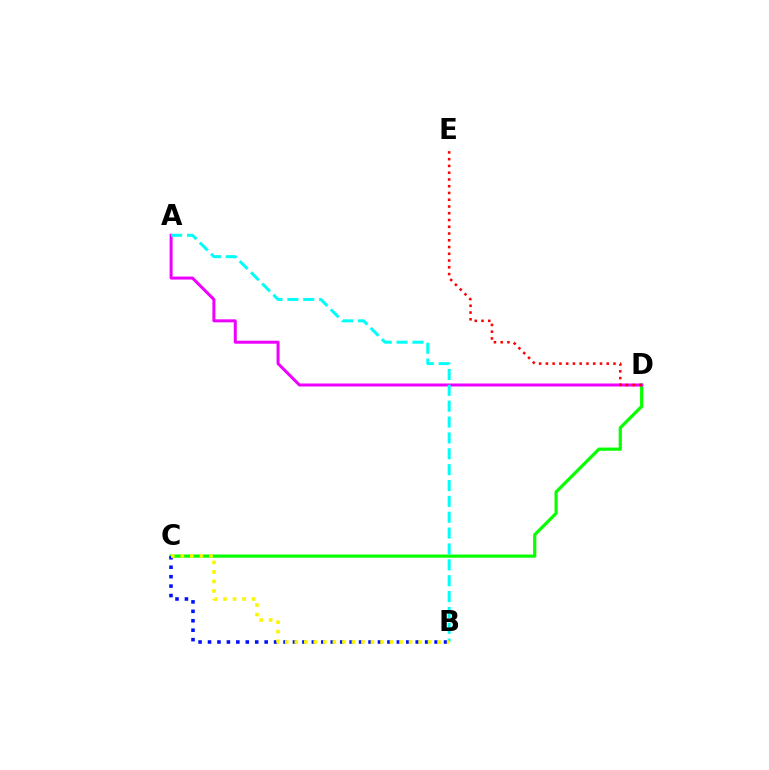{('C', 'D'): [{'color': '#08ff00', 'line_style': 'solid', 'thickness': 2.3}], ('A', 'D'): [{'color': '#ee00ff', 'line_style': 'solid', 'thickness': 2.16}], ('B', 'C'): [{'color': '#0010ff', 'line_style': 'dotted', 'thickness': 2.57}, {'color': '#fcf500', 'line_style': 'dotted', 'thickness': 2.59}], ('D', 'E'): [{'color': '#ff0000', 'line_style': 'dotted', 'thickness': 1.84}], ('A', 'B'): [{'color': '#00fff6', 'line_style': 'dashed', 'thickness': 2.16}]}